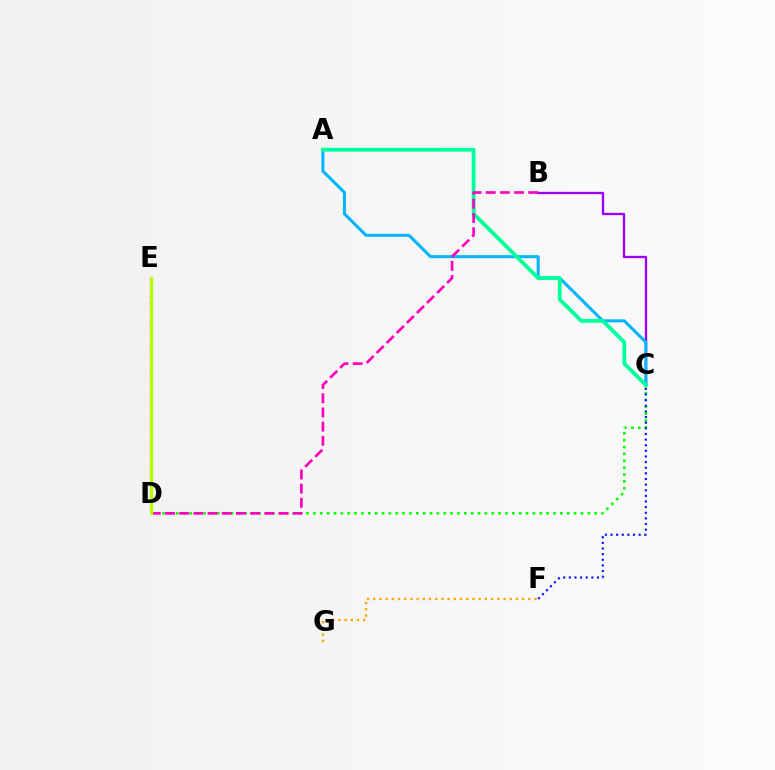{('B', 'C'): [{'color': '#9b00ff', 'line_style': 'solid', 'thickness': 1.67}], ('A', 'C'): [{'color': '#00b5ff', 'line_style': 'solid', 'thickness': 2.18}, {'color': '#00ff9d', 'line_style': 'solid', 'thickness': 2.75}], ('C', 'D'): [{'color': '#08ff00', 'line_style': 'dotted', 'thickness': 1.86}], ('D', 'E'): [{'color': '#ff0000', 'line_style': 'dotted', 'thickness': 1.64}, {'color': '#b3ff00', 'line_style': 'solid', 'thickness': 2.28}], ('C', 'F'): [{'color': '#0010ff', 'line_style': 'dotted', 'thickness': 1.53}], ('B', 'D'): [{'color': '#ff00bd', 'line_style': 'dashed', 'thickness': 1.93}], ('F', 'G'): [{'color': '#ffa500', 'line_style': 'dotted', 'thickness': 1.69}]}